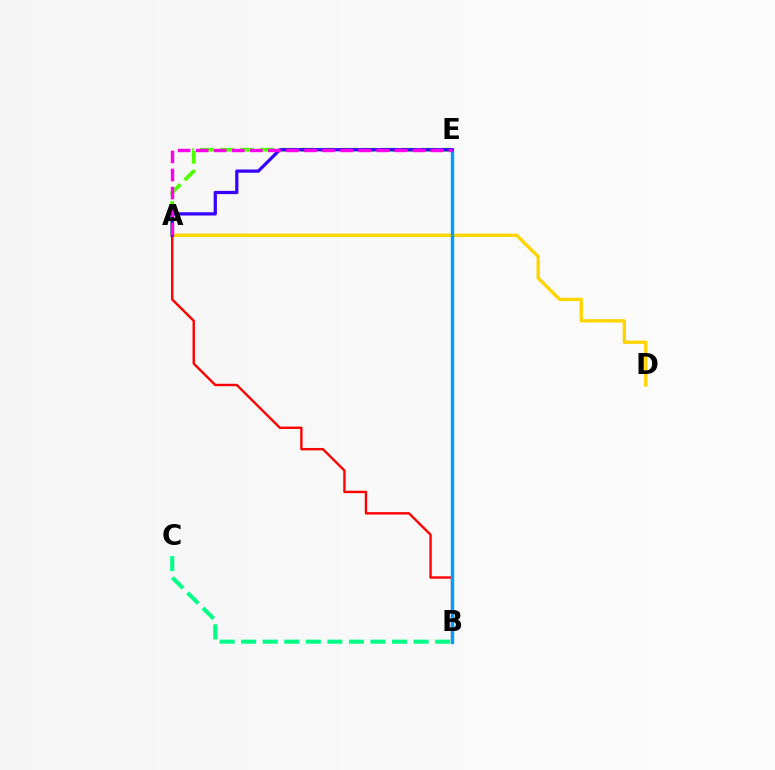{('B', 'C'): [{'color': '#00ff86', 'line_style': 'dashed', 'thickness': 2.93}], ('A', 'D'): [{'color': '#ffd500', 'line_style': 'solid', 'thickness': 2.42}], ('A', 'B'): [{'color': '#ff0000', 'line_style': 'solid', 'thickness': 1.72}], ('A', 'E'): [{'color': '#4fff00', 'line_style': 'dashed', 'thickness': 2.73}, {'color': '#3700ff', 'line_style': 'solid', 'thickness': 2.34}, {'color': '#ff00ed', 'line_style': 'dashed', 'thickness': 2.45}], ('B', 'E'): [{'color': '#009eff', 'line_style': 'solid', 'thickness': 2.44}]}